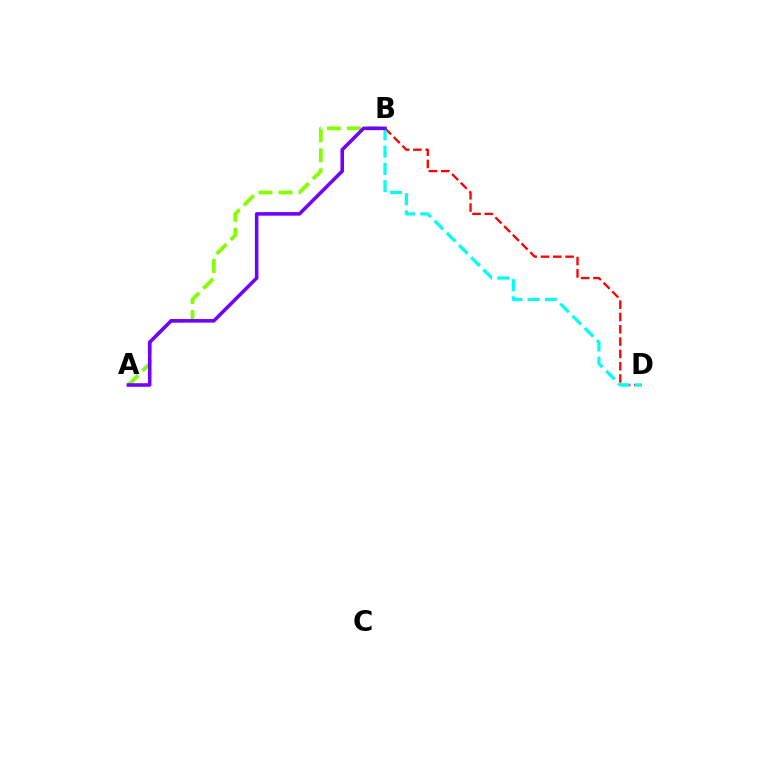{('B', 'D'): [{'color': '#ff0000', 'line_style': 'dashed', 'thickness': 1.67}, {'color': '#00fff6', 'line_style': 'dashed', 'thickness': 2.34}], ('A', 'B'): [{'color': '#84ff00', 'line_style': 'dashed', 'thickness': 2.72}, {'color': '#7200ff', 'line_style': 'solid', 'thickness': 2.56}]}